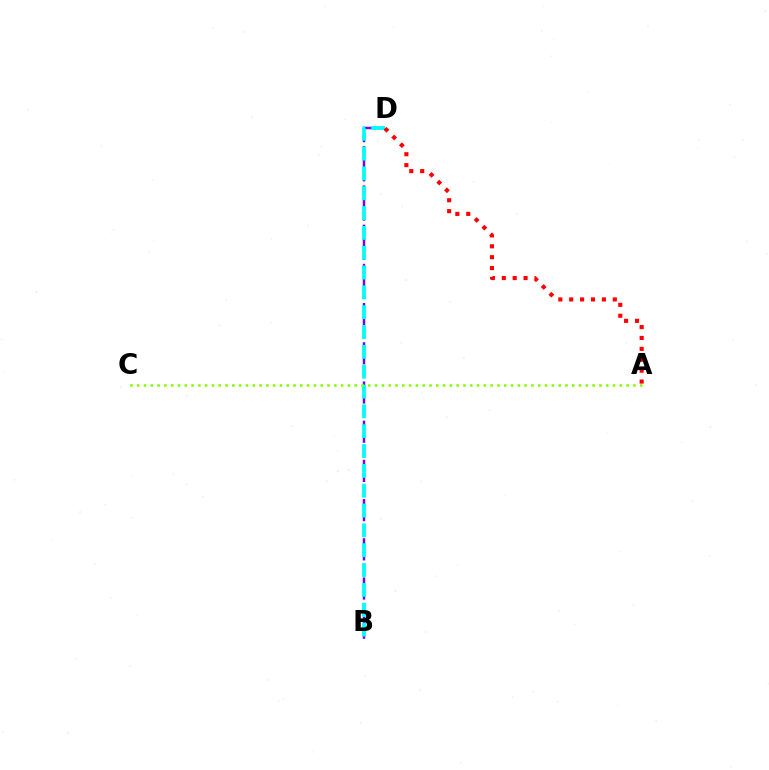{('B', 'D'): [{'color': '#7200ff', 'line_style': 'dashed', 'thickness': 1.78}, {'color': '#00fff6', 'line_style': 'dashed', 'thickness': 2.69}], ('A', 'C'): [{'color': '#84ff00', 'line_style': 'dotted', 'thickness': 1.85}], ('A', 'D'): [{'color': '#ff0000', 'line_style': 'dotted', 'thickness': 2.96}]}